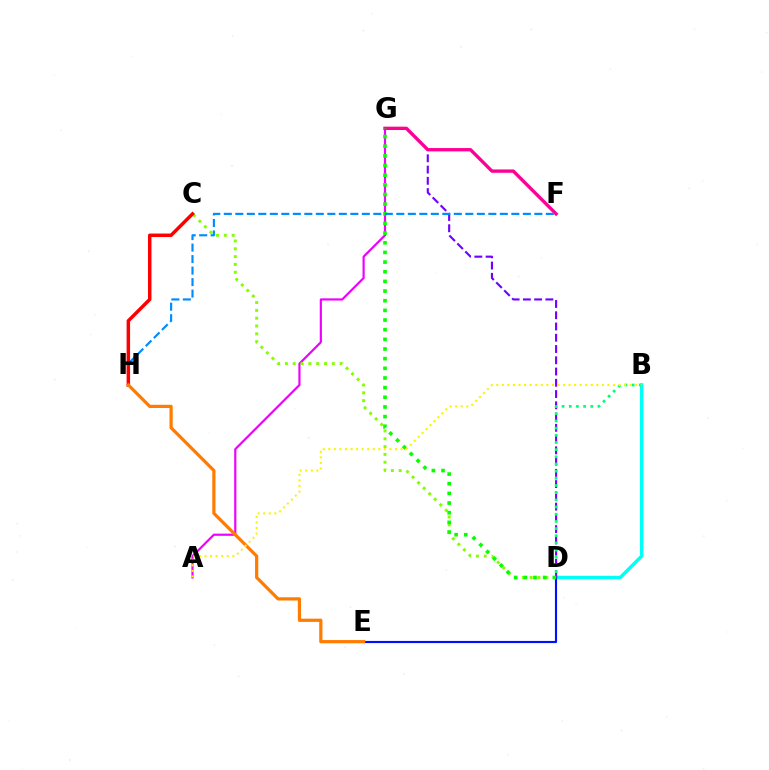{('B', 'D'): [{'color': '#00fff6', 'line_style': 'solid', 'thickness': 2.49}, {'color': '#00ff74', 'line_style': 'dotted', 'thickness': 1.95}], ('A', 'G'): [{'color': '#ee00ff', 'line_style': 'solid', 'thickness': 1.57}], ('D', 'G'): [{'color': '#7200ff', 'line_style': 'dashed', 'thickness': 1.53}, {'color': '#08ff00', 'line_style': 'dotted', 'thickness': 2.62}], ('D', 'E'): [{'color': '#0010ff', 'line_style': 'solid', 'thickness': 1.54}], ('F', 'G'): [{'color': '#ff0094', 'line_style': 'solid', 'thickness': 2.41}], ('C', 'D'): [{'color': '#84ff00', 'line_style': 'dotted', 'thickness': 2.13}], ('F', 'H'): [{'color': '#008cff', 'line_style': 'dashed', 'thickness': 1.56}], ('C', 'H'): [{'color': '#ff0000', 'line_style': 'solid', 'thickness': 2.5}], ('E', 'H'): [{'color': '#ff7c00', 'line_style': 'solid', 'thickness': 2.32}], ('A', 'B'): [{'color': '#fcf500', 'line_style': 'dotted', 'thickness': 1.51}]}